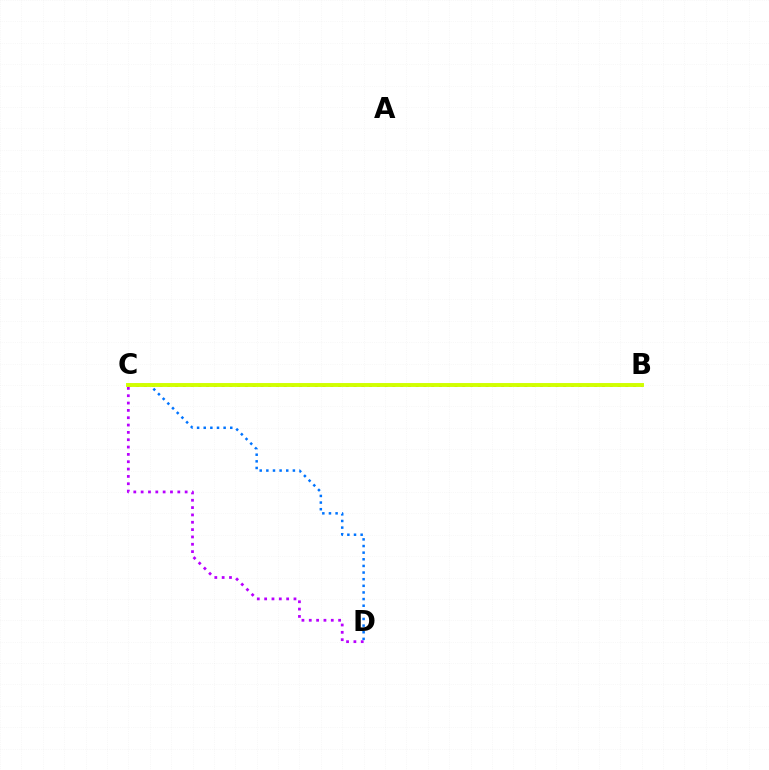{('B', 'C'): [{'color': '#00ff5c', 'line_style': 'dashed', 'thickness': 1.53}, {'color': '#ff0000', 'line_style': 'dotted', 'thickness': 2.11}, {'color': '#d1ff00', 'line_style': 'solid', 'thickness': 2.82}], ('C', 'D'): [{'color': '#b900ff', 'line_style': 'dotted', 'thickness': 1.99}, {'color': '#0074ff', 'line_style': 'dotted', 'thickness': 1.8}]}